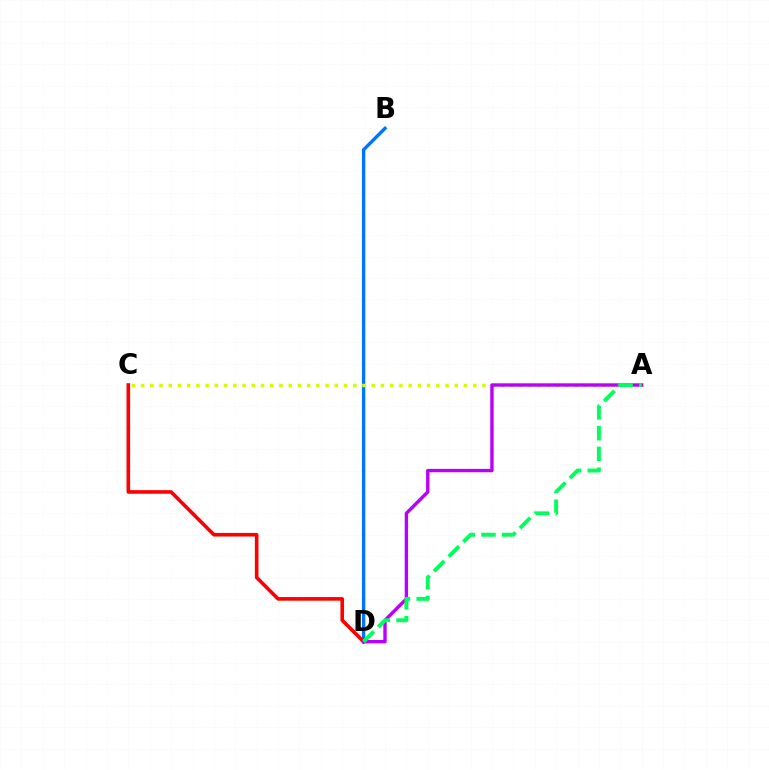{('B', 'D'): [{'color': '#0074ff', 'line_style': 'solid', 'thickness': 2.43}], ('A', 'C'): [{'color': '#d1ff00', 'line_style': 'dotted', 'thickness': 2.51}], ('C', 'D'): [{'color': '#ff0000', 'line_style': 'solid', 'thickness': 2.6}], ('A', 'D'): [{'color': '#b900ff', 'line_style': 'solid', 'thickness': 2.44}, {'color': '#00ff5c', 'line_style': 'dashed', 'thickness': 2.82}]}